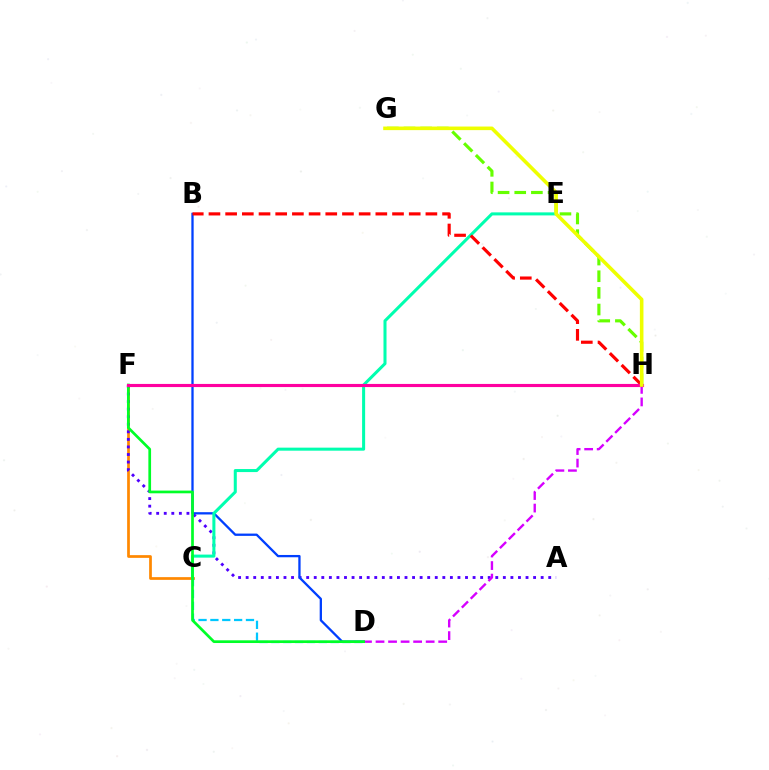{('C', 'F'): [{'color': '#ff8800', 'line_style': 'solid', 'thickness': 1.96}], ('A', 'F'): [{'color': '#4f00ff', 'line_style': 'dotted', 'thickness': 2.06}], ('B', 'D'): [{'color': '#003fff', 'line_style': 'solid', 'thickness': 1.65}], ('C', 'E'): [{'color': '#00ffaf', 'line_style': 'solid', 'thickness': 2.19}], ('D', 'H'): [{'color': '#d600ff', 'line_style': 'dashed', 'thickness': 1.7}], ('C', 'D'): [{'color': '#00c7ff', 'line_style': 'dashed', 'thickness': 1.61}], ('G', 'H'): [{'color': '#66ff00', 'line_style': 'dashed', 'thickness': 2.26}, {'color': '#eeff00', 'line_style': 'solid', 'thickness': 2.58}], ('B', 'H'): [{'color': '#ff0000', 'line_style': 'dashed', 'thickness': 2.27}], ('D', 'F'): [{'color': '#00ff27', 'line_style': 'solid', 'thickness': 1.95}], ('F', 'H'): [{'color': '#ff00a0', 'line_style': 'solid', 'thickness': 2.26}]}